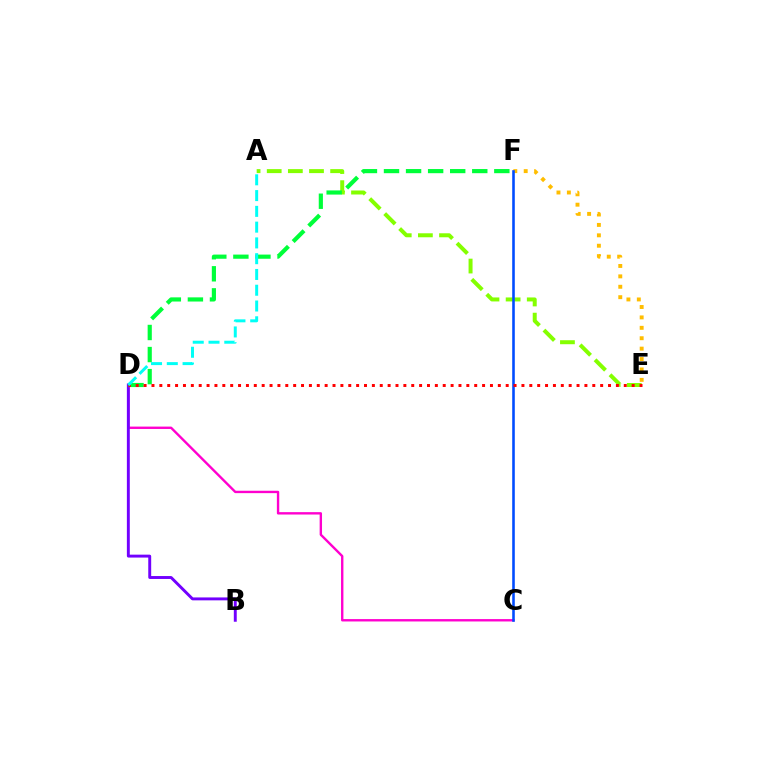{('C', 'D'): [{'color': '#ff00cf', 'line_style': 'solid', 'thickness': 1.72}], ('A', 'E'): [{'color': '#84ff00', 'line_style': 'dashed', 'thickness': 2.87}], ('E', 'F'): [{'color': '#ffbd00', 'line_style': 'dotted', 'thickness': 2.83}], ('B', 'D'): [{'color': '#7200ff', 'line_style': 'solid', 'thickness': 2.1}], ('C', 'F'): [{'color': '#004bff', 'line_style': 'solid', 'thickness': 1.86}], ('D', 'F'): [{'color': '#00ff39', 'line_style': 'dashed', 'thickness': 3.0}], ('D', 'E'): [{'color': '#ff0000', 'line_style': 'dotted', 'thickness': 2.14}], ('A', 'D'): [{'color': '#00fff6', 'line_style': 'dashed', 'thickness': 2.14}]}